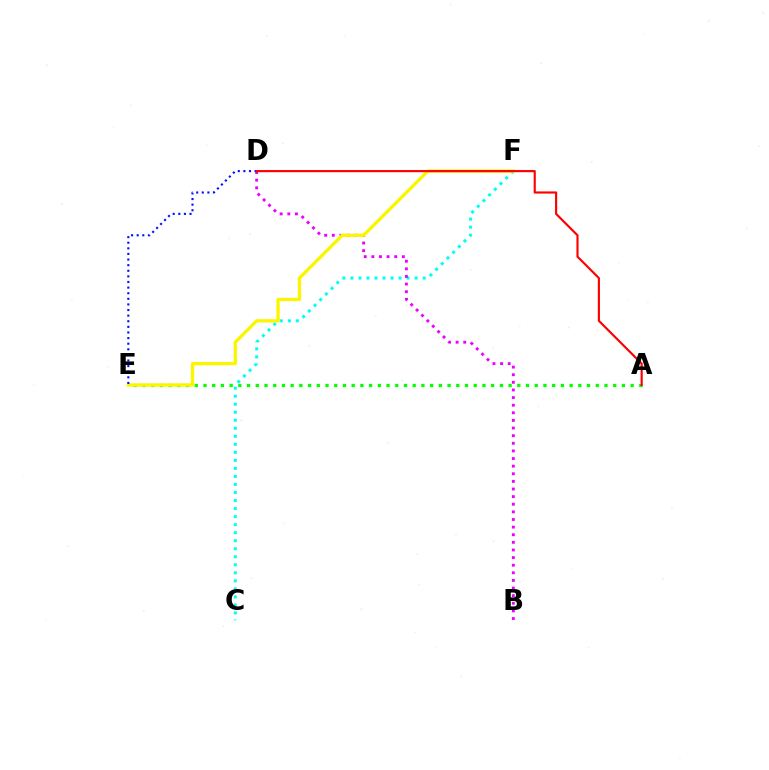{('A', 'E'): [{'color': '#08ff00', 'line_style': 'dotted', 'thickness': 2.37}], ('C', 'F'): [{'color': '#00fff6', 'line_style': 'dotted', 'thickness': 2.18}], ('B', 'D'): [{'color': '#ee00ff', 'line_style': 'dotted', 'thickness': 2.07}], ('E', 'F'): [{'color': '#fcf500', 'line_style': 'solid', 'thickness': 2.39}], ('D', 'E'): [{'color': '#0010ff', 'line_style': 'dotted', 'thickness': 1.52}], ('A', 'D'): [{'color': '#ff0000', 'line_style': 'solid', 'thickness': 1.55}]}